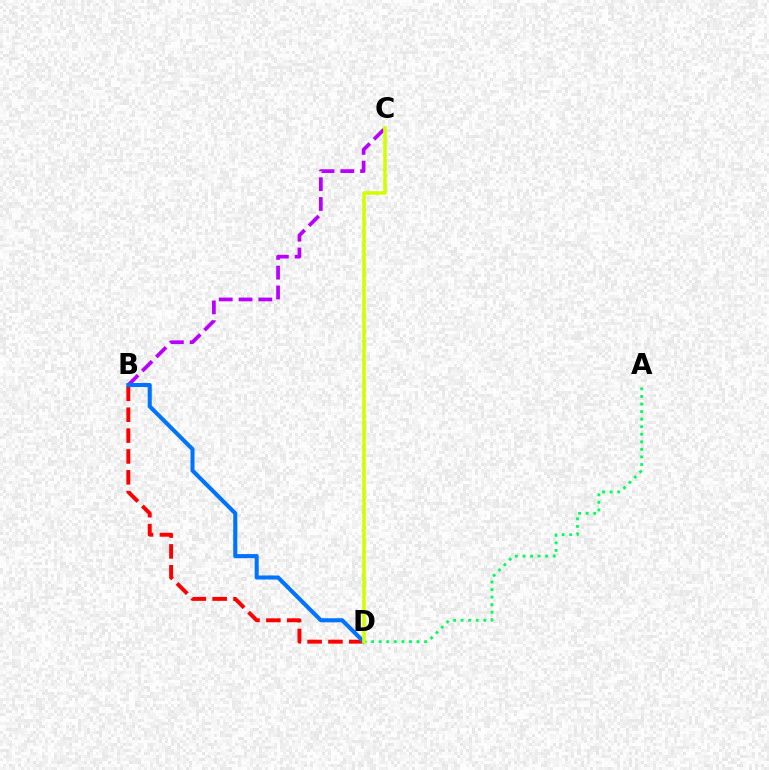{('B', 'C'): [{'color': '#b900ff', 'line_style': 'dashed', 'thickness': 2.69}], ('B', 'D'): [{'color': '#ff0000', 'line_style': 'dashed', 'thickness': 2.83}, {'color': '#0074ff', 'line_style': 'solid', 'thickness': 2.93}], ('A', 'D'): [{'color': '#00ff5c', 'line_style': 'dotted', 'thickness': 2.06}], ('C', 'D'): [{'color': '#d1ff00', 'line_style': 'solid', 'thickness': 2.57}]}